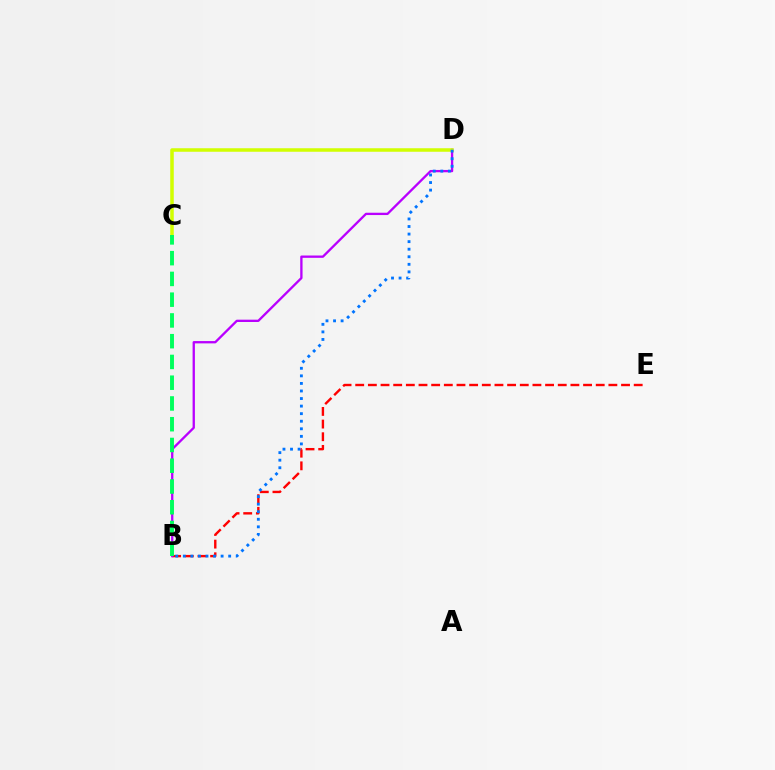{('B', 'E'): [{'color': '#ff0000', 'line_style': 'dashed', 'thickness': 1.72}], ('B', 'D'): [{'color': '#b900ff', 'line_style': 'solid', 'thickness': 1.67}, {'color': '#0074ff', 'line_style': 'dotted', 'thickness': 2.05}], ('C', 'D'): [{'color': '#d1ff00', 'line_style': 'solid', 'thickness': 2.53}], ('B', 'C'): [{'color': '#00ff5c', 'line_style': 'dashed', 'thickness': 2.82}]}